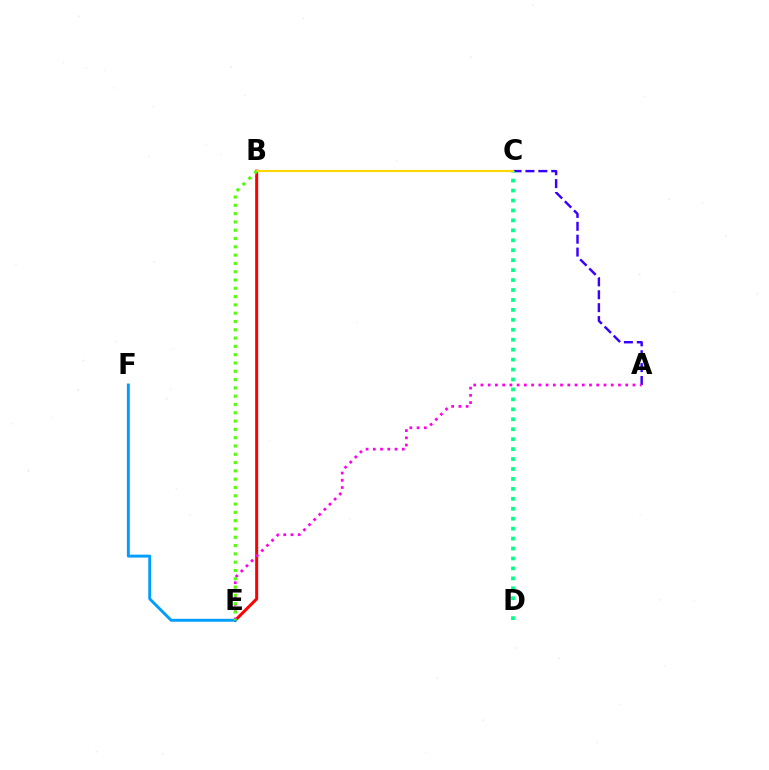{('A', 'C'): [{'color': '#3700ff', 'line_style': 'dashed', 'thickness': 1.75}], ('B', 'E'): [{'color': '#ff0000', 'line_style': 'solid', 'thickness': 2.16}, {'color': '#4fff00', 'line_style': 'dotted', 'thickness': 2.25}], ('C', 'D'): [{'color': '#00ff86', 'line_style': 'dotted', 'thickness': 2.7}], ('A', 'E'): [{'color': '#ff00ed', 'line_style': 'dotted', 'thickness': 1.97}], ('E', 'F'): [{'color': '#009eff', 'line_style': 'solid', 'thickness': 2.09}], ('B', 'C'): [{'color': '#ffd500', 'line_style': 'solid', 'thickness': 1.53}]}